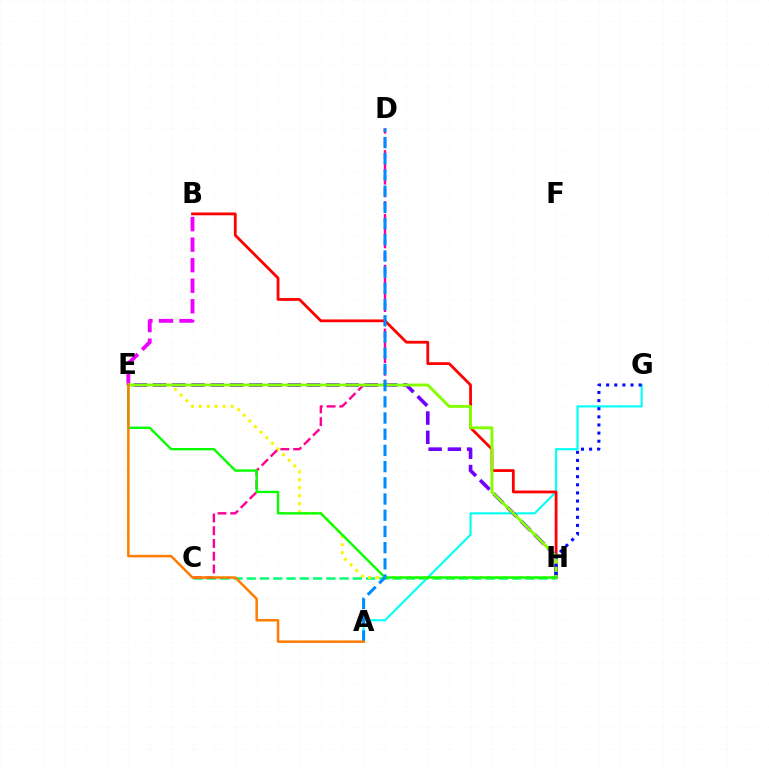{('A', 'G'): [{'color': '#00fff6', 'line_style': 'solid', 'thickness': 1.51}], ('B', 'E'): [{'color': '#ee00ff', 'line_style': 'dashed', 'thickness': 2.79}], ('C', 'H'): [{'color': '#00ff74', 'line_style': 'dashed', 'thickness': 1.8}], ('E', 'H'): [{'color': '#fcf500', 'line_style': 'dotted', 'thickness': 2.16}, {'color': '#7200ff', 'line_style': 'dashed', 'thickness': 2.61}, {'color': '#84ff00', 'line_style': 'solid', 'thickness': 2.09}, {'color': '#08ff00', 'line_style': 'solid', 'thickness': 1.71}], ('C', 'D'): [{'color': '#ff0094', 'line_style': 'dashed', 'thickness': 1.73}], ('B', 'H'): [{'color': '#ff0000', 'line_style': 'solid', 'thickness': 2.01}], ('G', 'H'): [{'color': '#0010ff', 'line_style': 'dotted', 'thickness': 2.21}], ('A', 'D'): [{'color': '#008cff', 'line_style': 'dashed', 'thickness': 2.2}], ('A', 'E'): [{'color': '#ff7c00', 'line_style': 'solid', 'thickness': 1.79}]}